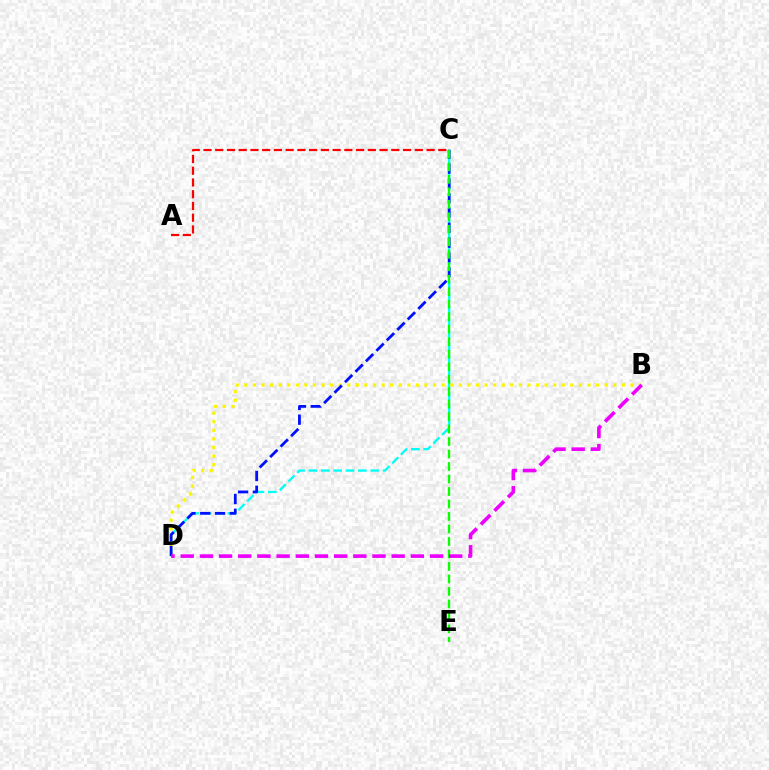{('C', 'D'): [{'color': '#00fff6', 'line_style': 'dashed', 'thickness': 1.68}, {'color': '#0010ff', 'line_style': 'dashed', 'thickness': 2.01}], ('B', 'D'): [{'color': '#fcf500', 'line_style': 'dotted', 'thickness': 2.33}, {'color': '#ee00ff', 'line_style': 'dashed', 'thickness': 2.61}], ('A', 'C'): [{'color': '#ff0000', 'line_style': 'dashed', 'thickness': 1.59}], ('C', 'E'): [{'color': '#08ff00', 'line_style': 'dashed', 'thickness': 1.7}]}